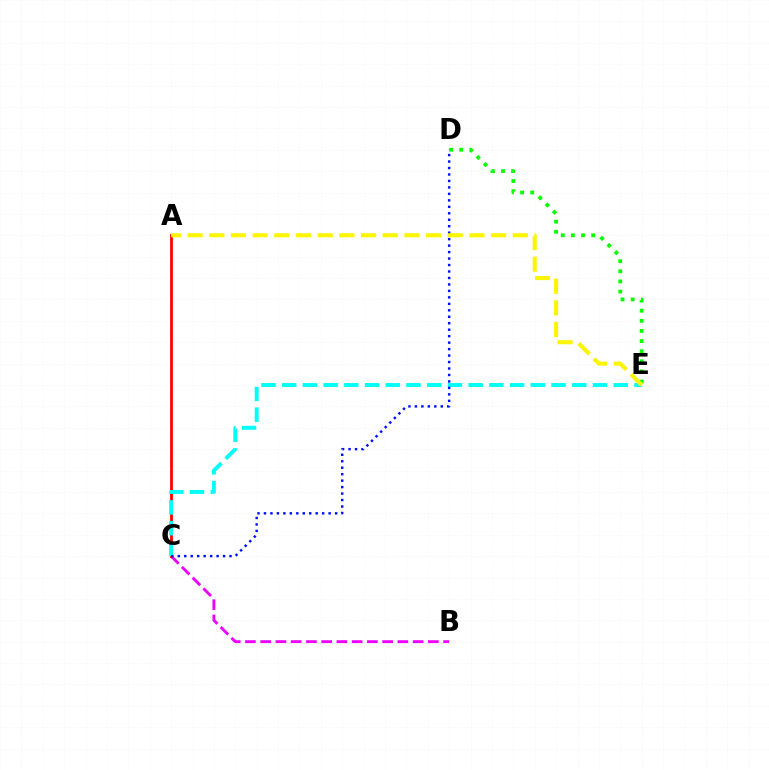{('B', 'C'): [{'color': '#ee00ff', 'line_style': 'dashed', 'thickness': 2.07}], ('A', 'C'): [{'color': '#ff0000', 'line_style': 'solid', 'thickness': 1.99}], ('C', 'E'): [{'color': '#00fff6', 'line_style': 'dashed', 'thickness': 2.82}], ('D', 'E'): [{'color': '#08ff00', 'line_style': 'dotted', 'thickness': 2.75}], ('C', 'D'): [{'color': '#0010ff', 'line_style': 'dotted', 'thickness': 1.76}], ('A', 'E'): [{'color': '#fcf500', 'line_style': 'dashed', 'thickness': 2.94}]}